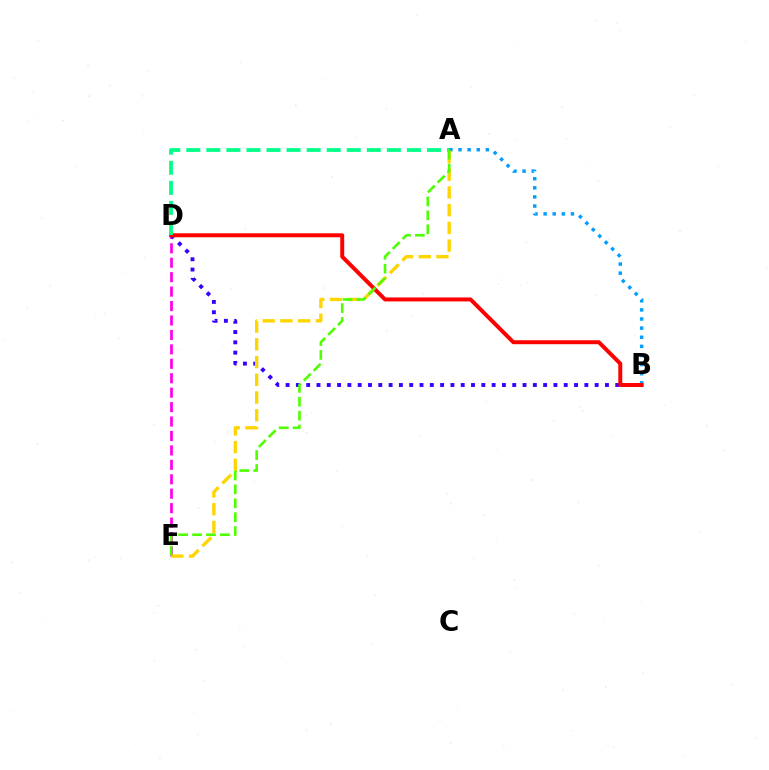{('D', 'E'): [{'color': '#ff00ed', 'line_style': 'dashed', 'thickness': 1.96}], ('B', 'D'): [{'color': '#3700ff', 'line_style': 'dotted', 'thickness': 2.8}, {'color': '#ff0000', 'line_style': 'solid', 'thickness': 2.86}], ('A', 'B'): [{'color': '#009eff', 'line_style': 'dotted', 'thickness': 2.48}], ('A', 'E'): [{'color': '#ffd500', 'line_style': 'dashed', 'thickness': 2.41}, {'color': '#4fff00', 'line_style': 'dashed', 'thickness': 1.89}], ('A', 'D'): [{'color': '#00ff86', 'line_style': 'dashed', 'thickness': 2.72}]}